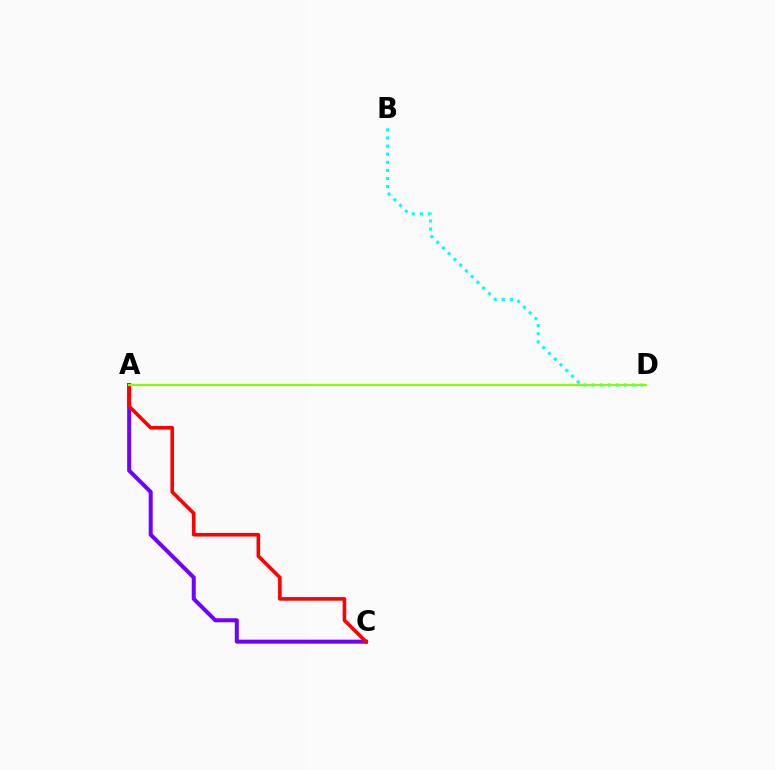{('B', 'D'): [{'color': '#00fff6', 'line_style': 'dotted', 'thickness': 2.2}], ('A', 'C'): [{'color': '#7200ff', 'line_style': 'solid', 'thickness': 2.89}, {'color': '#ff0000', 'line_style': 'solid', 'thickness': 2.59}], ('A', 'D'): [{'color': '#84ff00', 'line_style': 'solid', 'thickness': 1.61}]}